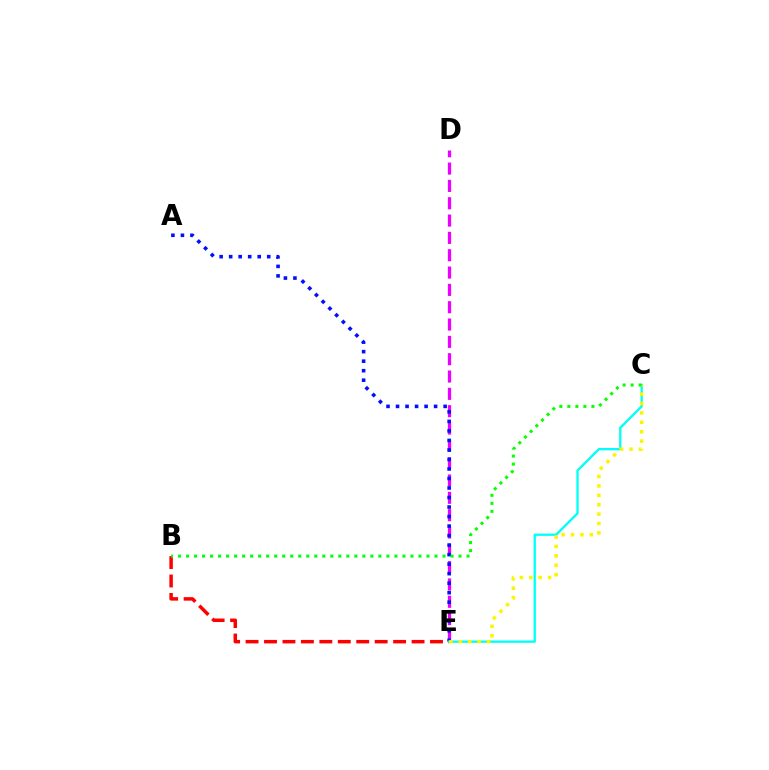{('B', 'E'): [{'color': '#ff0000', 'line_style': 'dashed', 'thickness': 2.51}], ('D', 'E'): [{'color': '#ee00ff', 'line_style': 'dashed', 'thickness': 2.35}], ('A', 'E'): [{'color': '#0010ff', 'line_style': 'dotted', 'thickness': 2.59}], ('C', 'E'): [{'color': '#00fff6', 'line_style': 'solid', 'thickness': 1.67}, {'color': '#fcf500', 'line_style': 'dotted', 'thickness': 2.55}], ('B', 'C'): [{'color': '#08ff00', 'line_style': 'dotted', 'thickness': 2.18}]}